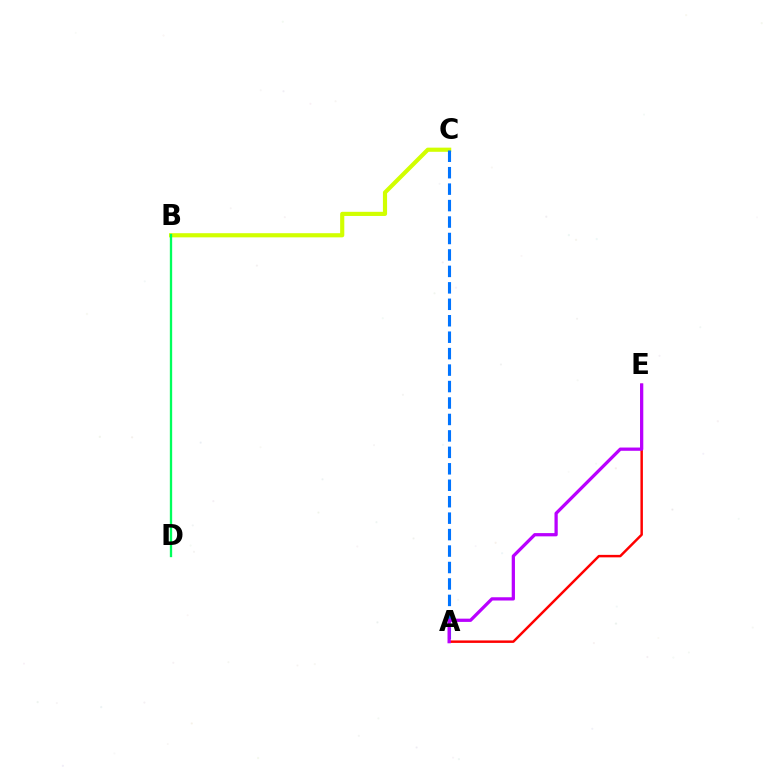{('A', 'E'): [{'color': '#ff0000', 'line_style': 'solid', 'thickness': 1.78}, {'color': '#b900ff', 'line_style': 'solid', 'thickness': 2.34}], ('B', 'C'): [{'color': '#d1ff00', 'line_style': 'solid', 'thickness': 2.99}], ('A', 'C'): [{'color': '#0074ff', 'line_style': 'dashed', 'thickness': 2.23}], ('B', 'D'): [{'color': '#00ff5c', 'line_style': 'solid', 'thickness': 1.67}]}